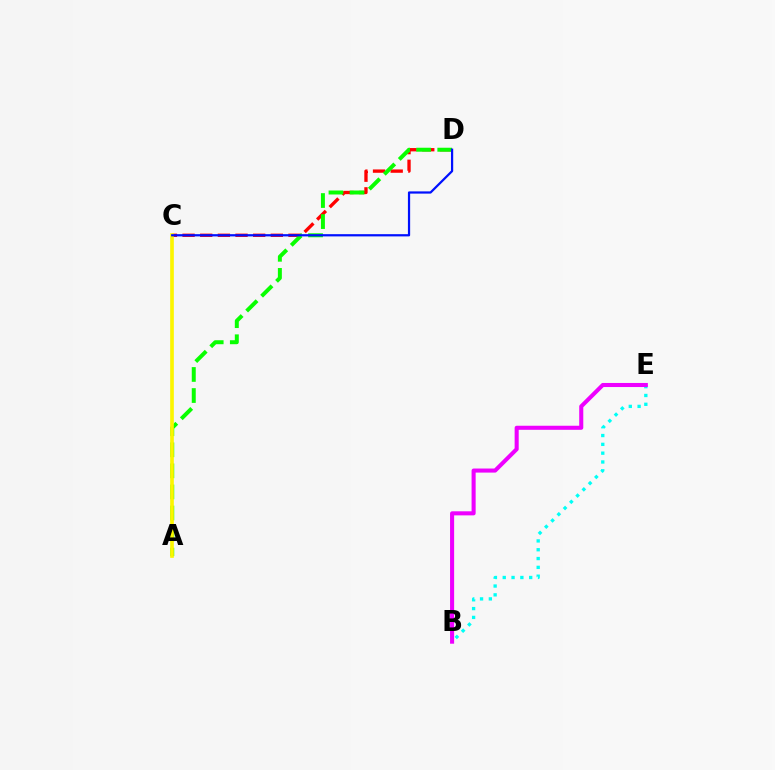{('C', 'D'): [{'color': '#ff0000', 'line_style': 'dashed', 'thickness': 2.4}, {'color': '#0010ff', 'line_style': 'solid', 'thickness': 1.61}], ('A', 'D'): [{'color': '#08ff00', 'line_style': 'dashed', 'thickness': 2.86}], ('B', 'E'): [{'color': '#00fff6', 'line_style': 'dotted', 'thickness': 2.4}, {'color': '#ee00ff', 'line_style': 'solid', 'thickness': 2.93}], ('A', 'C'): [{'color': '#fcf500', 'line_style': 'solid', 'thickness': 2.64}]}